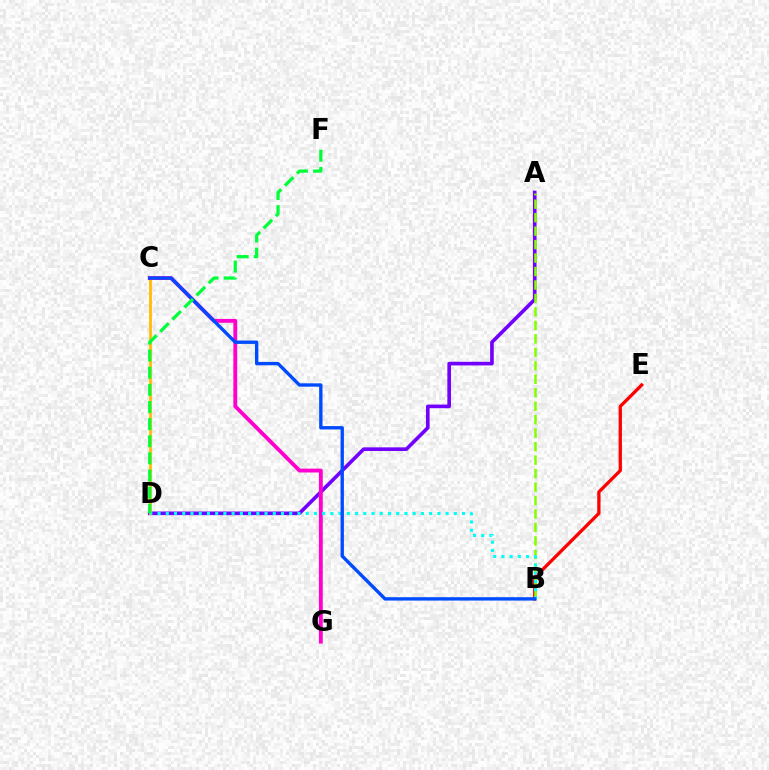{('A', 'D'): [{'color': '#7200ff', 'line_style': 'solid', 'thickness': 2.61}], ('B', 'E'): [{'color': '#ff0000', 'line_style': 'solid', 'thickness': 2.37}], ('C', 'D'): [{'color': '#ffbd00', 'line_style': 'solid', 'thickness': 1.99}], ('A', 'B'): [{'color': '#84ff00', 'line_style': 'dashed', 'thickness': 1.83}], ('C', 'G'): [{'color': '#ff00cf', 'line_style': 'solid', 'thickness': 2.77}], ('B', 'D'): [{'color': '#00fff6', 'line_style': 'dotted', 'thickness': 2.24}], ('B', 'C'): [{'color': '#004bff', 'line_style': 'solid', 'thickness': 2.42}], ('D', 'F'): [{'color': '#00ff39', 'line_style': 'dashed', 'thickness': 2.33}]}